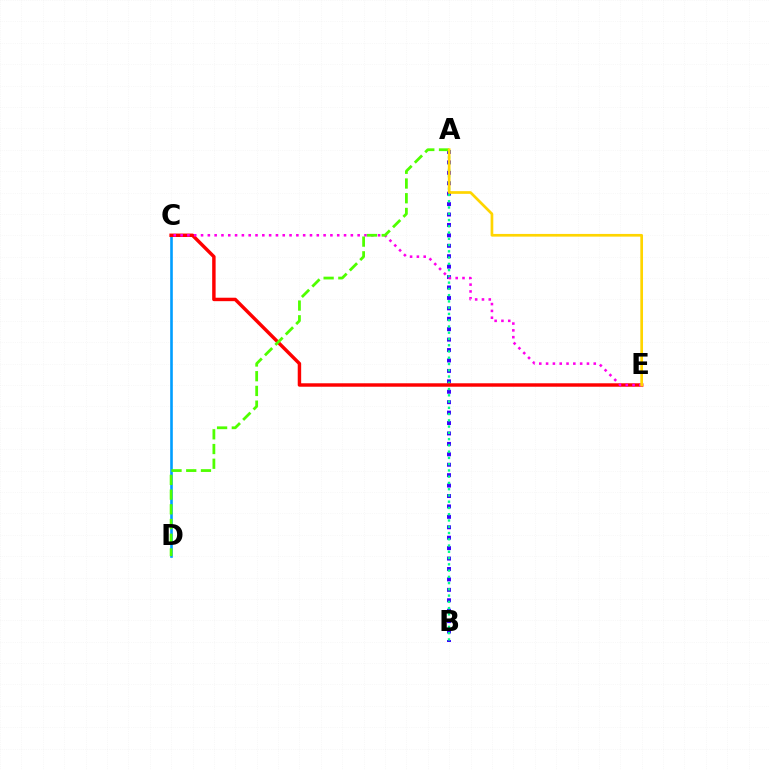{('A', 'B'): [{'color': '#3700ff', 'line_style': 'dotted', 'thickness': 2.83}, {'color': '#00ff86', 'line_style': 'dotted', 'thickness': 1.7}], ('C', 'D'): [{'color': '#009eff', 'line_style': 'solid', 'thickness': 1.88}], ('C', 'E'): [{'color': '#ff0000', 'line_style': 'solid', 'thickness': 2.48}, {'color': '#ff00ed', 'line_style': 'dotted', 'thickness': 1.85}], ('A', 'D'): [{'color': '#4fff00', 'line_style': 'dashed', 'thickness': 2.0}], ('A', 'E'): [{'color': '#ffd500', 'line_style': 'solid', 'thickness': 1.94}]}